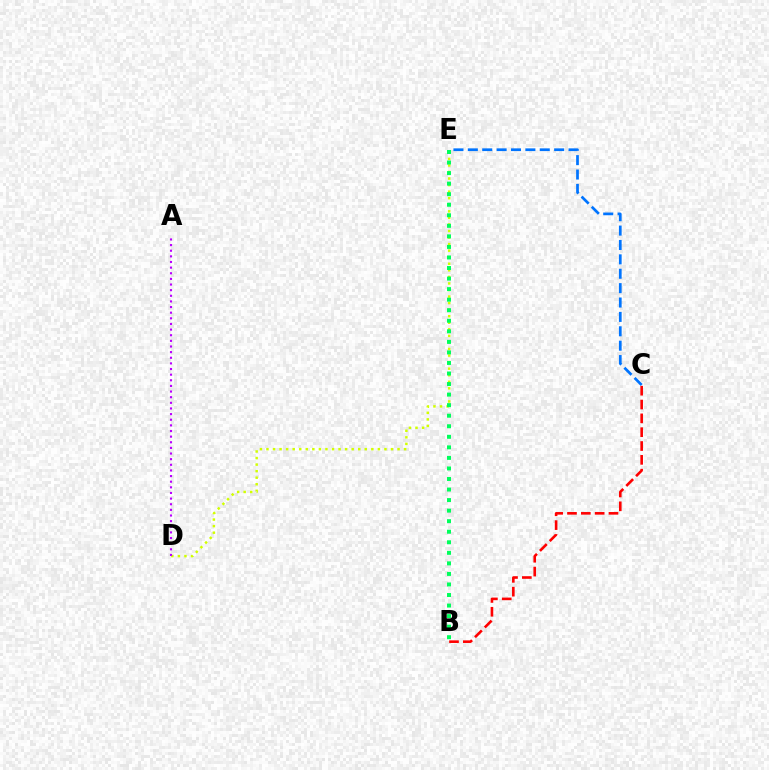{('C', 'E'): [{'color': '#0074ff', 'line_style': 'dashed', 'thickness': 1.95}], ('D', 'E'): [{'color': '#d1ff00', 'line_style': 'dotted', 'thickness': 1.78}], ('A', 'D'): [{'color': '#b900ff', 'line_style': 'dotted', 'thickness': 1.53}], ('B', 'C'): [{'color': '#ff0000', 'line_style': 'dashed', 'thickness': 1.88}], ('B', 'E'): [{'color': '#00ff5c', 'line_style': 'dotted', 'thickness': 2.87}]}